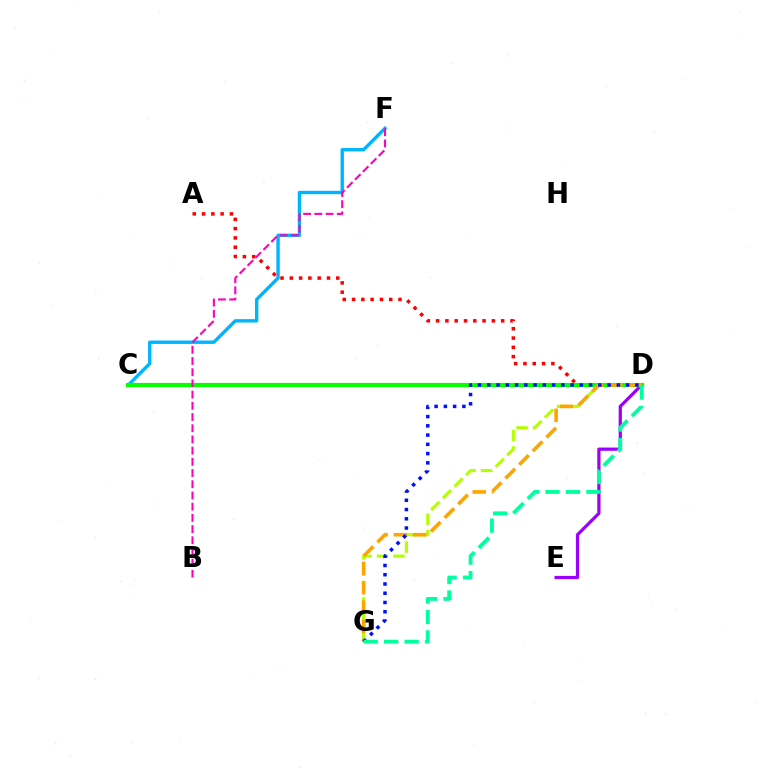{('C', 'F'): [{'color': '#00b5ff', 'line_style': 'solid', 'thickness': 2.43}], ('D', 'E'): [{'color': '#9b00ff', 'line_style': 'solid', 'thickness': 2.32}], ('A', 'D'): [{'color': '#ff0000', 'line_style': 'dotted', 'thickness': 2.52}], ('D', 'G'): [{'color': '#b3ff00', 'line_style': 'dashed', 'thickness': 2.23}, {'color': '#ffa500', 'line_style': 'dashed', 'thickness': 2.62}, {'color': '#0010ff', 'line_style': 'dotted', 'thickness': 2.52}, {'color': '#00ff9d', 'line_style': 'dashed', 'thickness': 2.78}], ('C', 'D'): [{'color': '#08ff00', 'line_style': 'solid', 'thickness': 2.99}], ('B', 'F'): [{'color': '#ff00bd', 'line_style': 'dashed', 'thickness': 1.52}]}